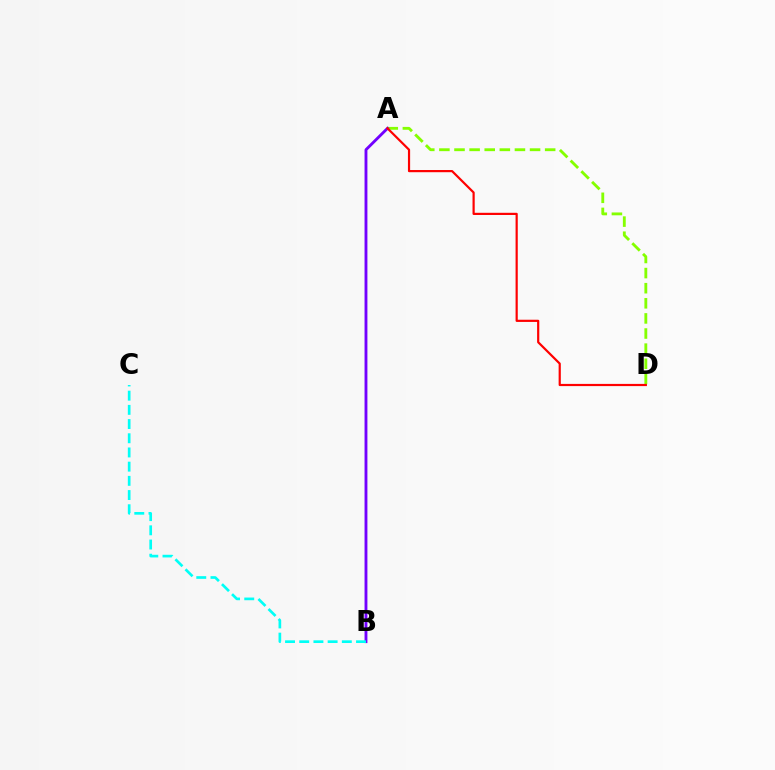{('A', 'D'): [{'color': '#84ff00', 'line_style': 'dashed', 'thickness': 2.05}, {'color': '#ff0000', 'line_style': 'solid', 'thickness': 1.58}], ('A', 'B'): [{'color': '#7200ff', 'line_style': 'solid', 'thickness': 2.06}], ('B', 'C'): [{'color': '#00fff6', 'line_style': 'dashed', 'thickness': 1.93}]}